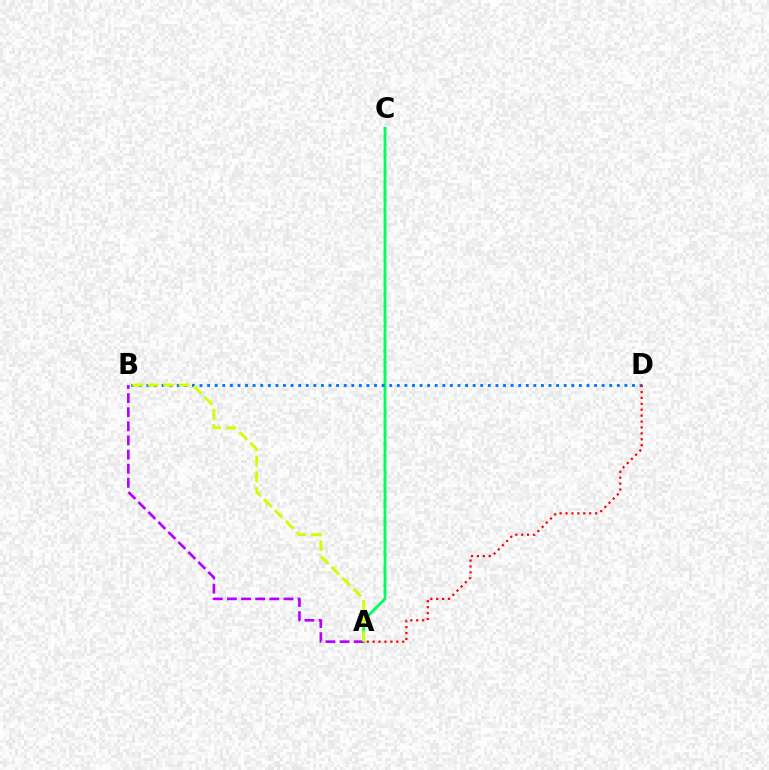{('A', 'C'): [{'color': '#00ff5c', 'line_style': 'solid', 'thickness': 2.04}], ('B', 'D'): [{'color': '#0074ff', 'line_style': 'dotted', 'thickness': 2.06}], ('A', 'B'): [{'color': '#b900ff', 'line_style': 'dashed', 'thickness': 1.92}, {'color': '#d1ff00', 'line_style': 'dashed', 'thickness': 2.1}], ('A', 'D'): [{'color': '#ff0000', 'line_style': 'dotted', 'thickness': 1.61}]}